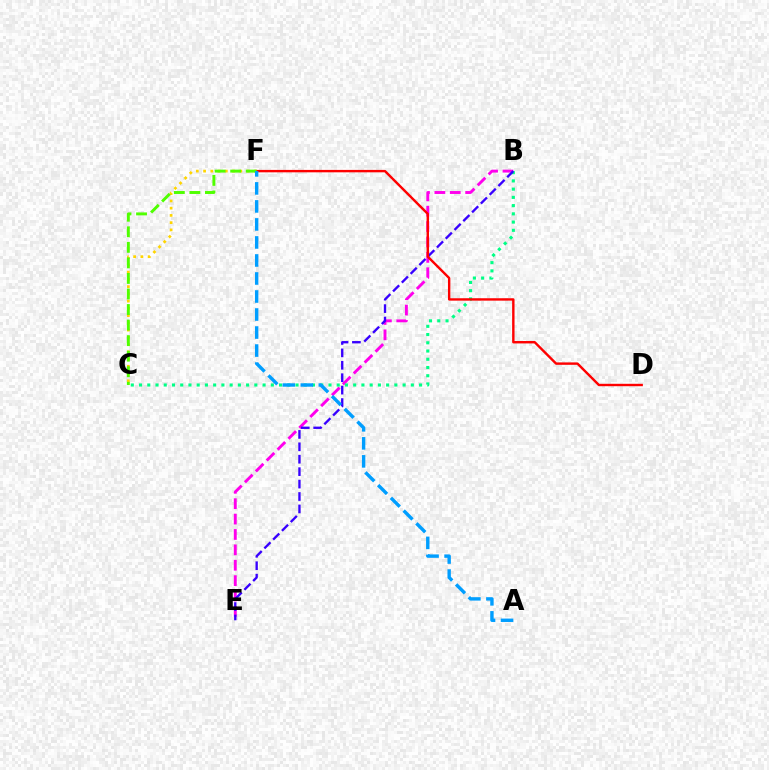{('C', 'F'): [{'color': '#ffd500', 'line_style': 'dotted', 'thickness': 1.97}, {'color': '#4fff00', 'line_style': 'dashed', 'thickness': 2.11}], ('B', 'E'): [{'color': '#ff00ed', 'line_style': 'dashed', 'thickness': 2.09}, {'color': '#3700ff', 'line_style': 'dashed', 'thickness': 1.69}], ('B', 'C'): [{'color': '#00ff86', 'line_style': 'dotted', 'thickness': 2.24}], ('D', 'F'): [{'color': '#ff0000', 'line_style': 'solid', 'thickness': 1.74}], ('A', 'F'): [{'color': '#009eff', 'line_style': 'dashed', 'thickness': 2.45}]}